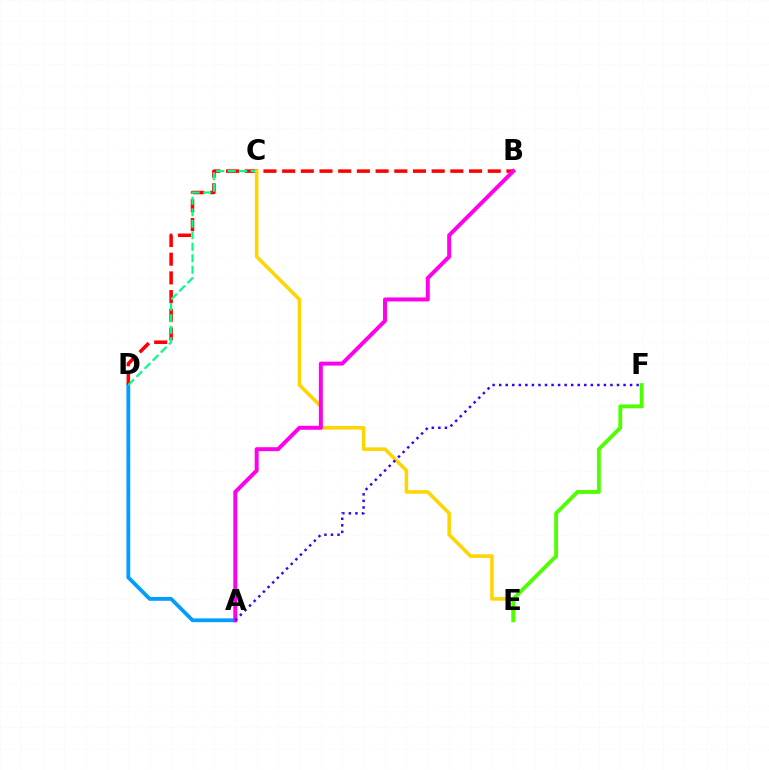{('A', 'D'): [{'color': '#009eff', 'line_style': 'solid', 'thickness': 2.73}], ('B', 'D'): [{'color': '#ff0000', 'line_style': 'dashed', 'thickness': 2.54}], ('C', 'D'): [{'color': '#00ff86', 'line_style': 'dashed', 'thickness': 1.56}], ('C', 'E'): [{'color': '#ffd500', 'line_style': 'solid', 'thickness': 2.54}], ('E', 'F'): [{'color': '#4fff00', 'line_style': 'solid', 'thickness': 2.76}], ('A', 'B'): [{'color': '#ff00ed', 'line_style': 'solid', 'thickness': 2.85}], ('A', 'F'): [{'color': '#3700ff', 'line_style': 'dotted', 'thickness': 1.78}]}